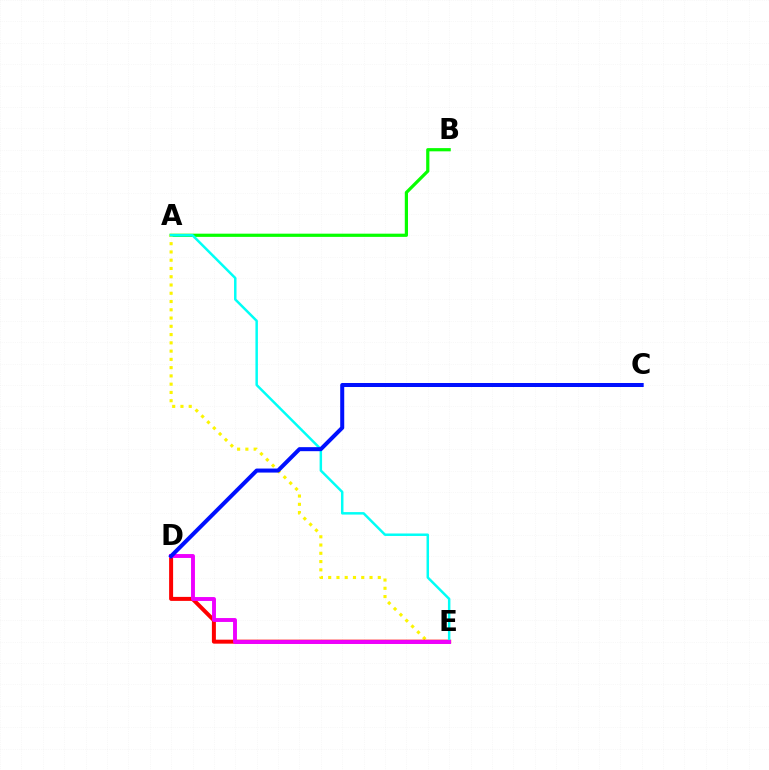{('A', 'B'): [{'color': '#08ff00', 'line_style': 'solid', 'thickness': 2.31}], ('A', 'E'): [{'color': '#fcf500', 'line_style': 'dotted', 'thickness': 2.25}, {'color': '#00fff6', 'line_style': 'solid', 'thickness': 1.79}], ('D', 'E'): [{'color': '#ff0000', 'line_style': 'solid', 'thickness': 2.87}, {'color': '#ee00ff', 'line_style': 'solid', 'thickness': 2.8}], ('C', 'D'): [{'color': '#0010ff', 'line_style': 'solid', 'thickness': 2.89}]}